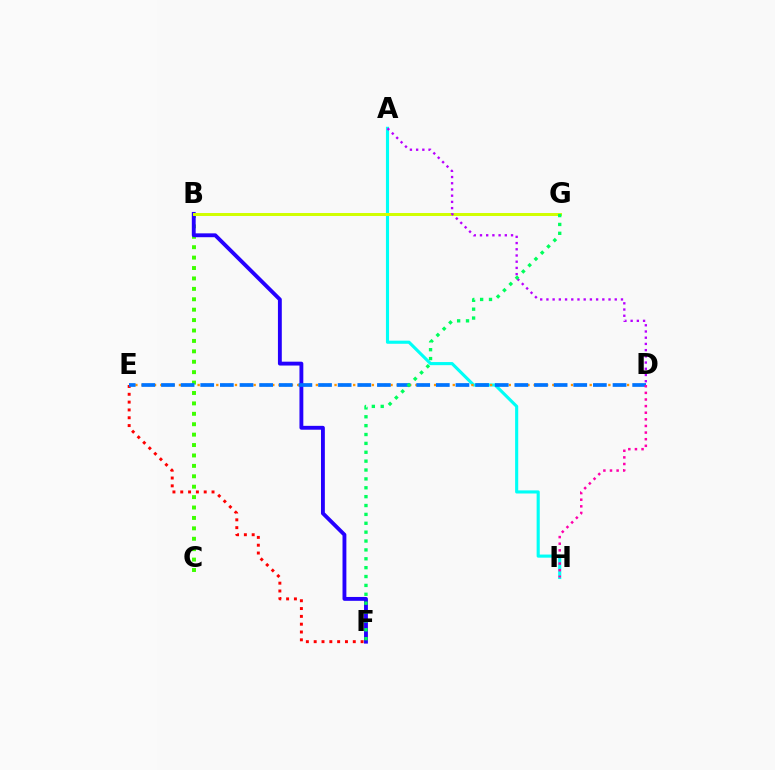{('B', 'C'): [{'color': '#3dff00', 'line_style': 'dotted', 'thickness': 2.83}], ('E', 'F'): [{'color': '#ff0000', 'line_style': 'dotted', 'thickness': 2.12}], ('B', 'F'): [{'color': '#2500ff', 'line_style': 'solid', 'thickness': 2.78}], ('A', 'H'): [{'color': '#00fff6', 'line_style': 'solid', 'thickness': 2.25}], ('D', 'E'): [{'color': '#ff9400', 'line_style': 'dotted', 'thickness': 1.69}, {'color': '#0074ff', 'line_style': 'dashed', 'thickness': 2.67}], ('B', 'G'): [{'color': '#d1ff00', 'line_style': 'solid', 'thickness': 2.13}], ('A', 'D'): [{'color': '#b900ff', 'line_style': 'dotted', 'thickness': 1.69}], ('F', 'G'): [{'color': '#00ff5c', 'line_style': 'dotted', 'thickness': 2.41}], ('D', 'H'): [{'color': '#ff00ac', 'line_style': 'dotted', 'thickness': 1.8}]}